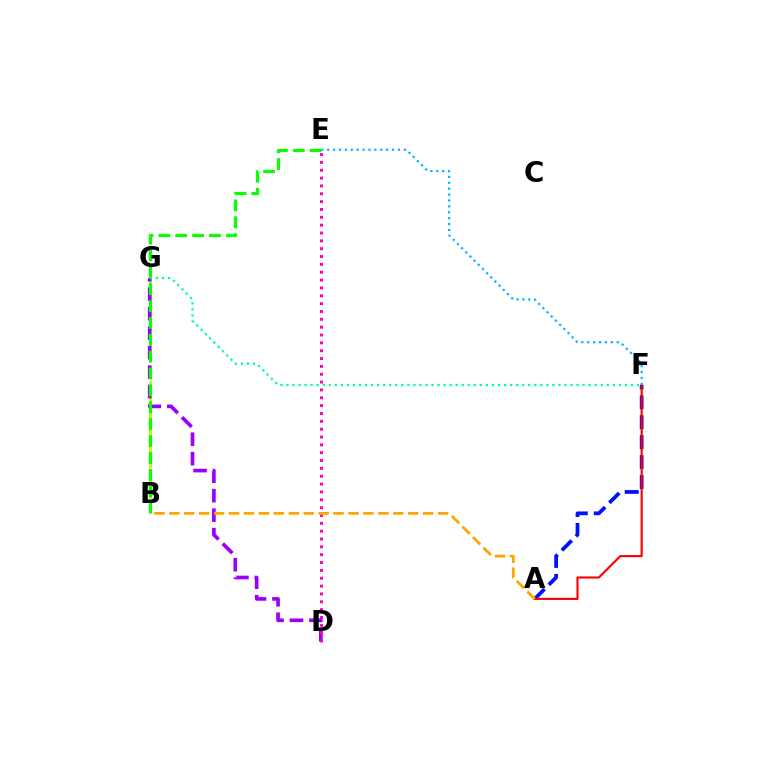{('B', 'G'): [{'color': '#b3ff00', 'line_style': 'dashed', 'thickness': 2.06}], ('D', 'G'): [{'color': '#9b00ff', 'line_style': 'dashed', 'thickness': 2.64}], ('A', 'F'): [{'color': '#0010ff', 'line_style': 'dashed', 'thickness': 2.71}, {'color': '#ff0000', 'line_style': 'solid', 'thickness': 1.55}], ('E', 'F'): [{'color': '#00b5ff', 'line_style': 'dotted', 'thickness': 1.6}], ('B', 'E'): [{'color': '#08ff00', 'line_style': 'dashed', 'thickness': 2.29}], ('F', 'G'): [{'color': '#00ff9d', 'line_style': 'dotted', 'thickness': 1.64}], ('D', 'E'): [{'color': '#ff00bd', 'line_style': 'dotted', 'thickness': 2.13}], ('A', 'B'): [{'color': '#ffa500', 'line_style': 'dashed', 'thickness': 2.03}]}